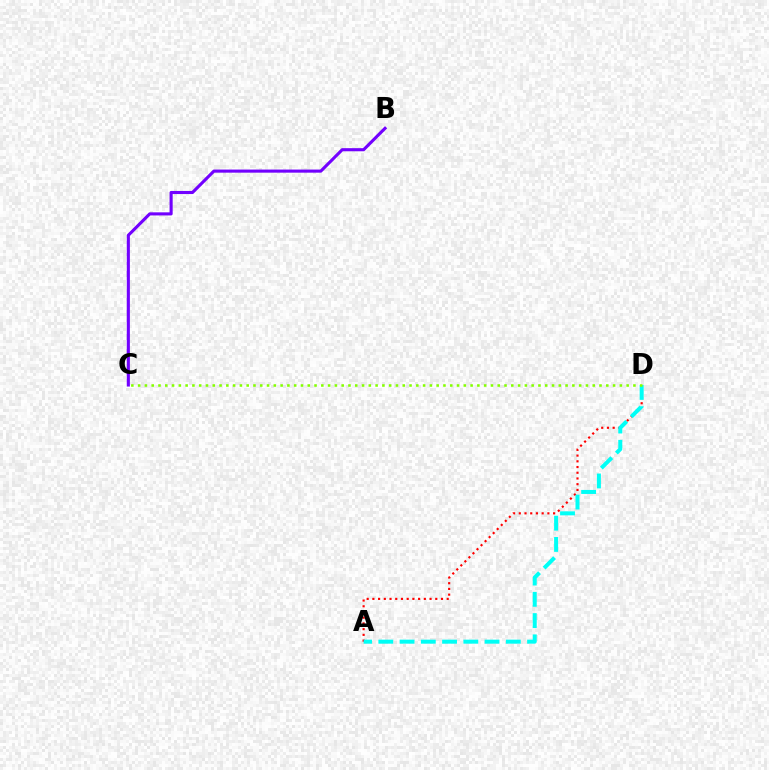{('A', 'D'): [{'color': '#ff0000', 'line_style': 'dotted', 'thickness': 1.55}, {'color': '#00fff6', 'line_style': 'dashed', 'thickness': 2.89}], ('C', 'D'): [{'color': '#84ff00', 'line_style': 'dotted', 'thickness': 1.84}], ('B', 'C'): [{'color': '#7200ff', 'line_style': 'solid', 'thickness': 2.24}]}